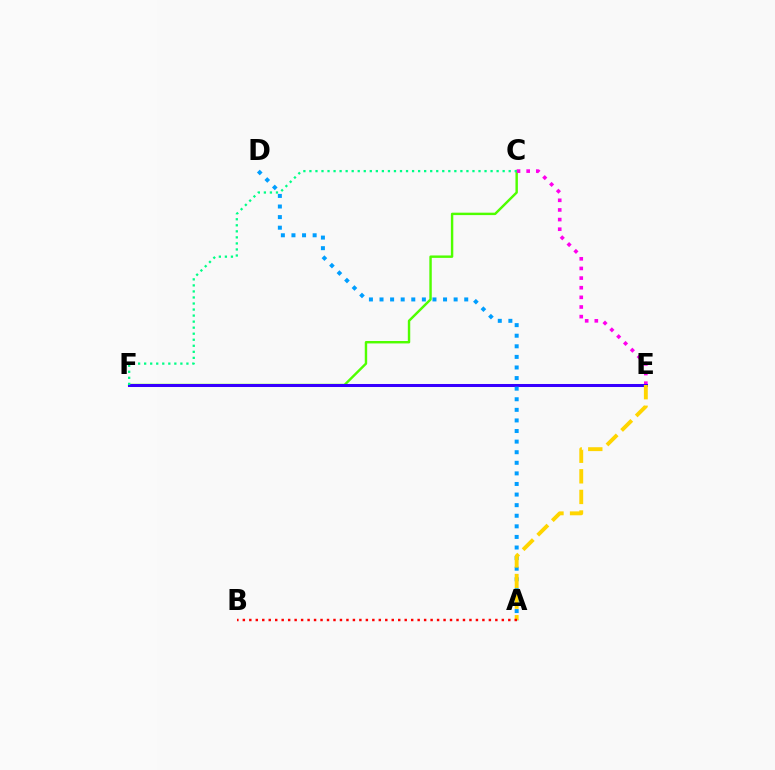{('C', 'F'): [{'color': '#4fff00', 'line_style': 'solid', 'thickness': 1.74}, {'color': '#00ff86', 'line_style': 'dotted', 'thickness': 1.64}], ('C', 'E'): [{'color': '#ff00ed', 'line_style': 'dotted', 'thickness': 2.62}], ('E', 'F'): [{'color': '#3700ff', 'line_style': 'solid', 'thickness': 2.17}], ('A', 'D'): [{'color': '#009eff', 'line_style': 'dotted', 'thickness': 2.88}], ('A', 'E'): [{'color': '#ffd500', 'line_style': 'dashed', 'thickness': 2.8}], ('A', 'B'): [{'color': '#ff0000', 'line_style': 'dotted', 'thickness': 1.76}]}